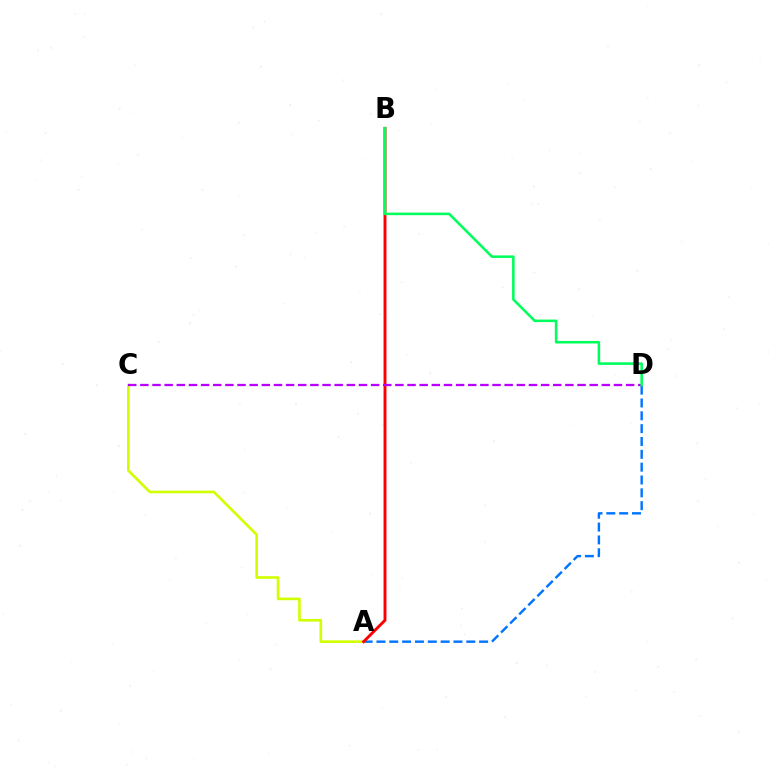{('A', 'D'): [{'color': '#0074ff', 'line_style': 'dashed', 'thickness': 1.74}], ('A', 'C'): [{'color': '#d1ff00', 'line_style': 'solid', 'thickness': 1.9}], ('A', 'B'): [{'color': '#ff0000', 'line_style': 'solid', 'thickness': 2.1}], ('C', 'D'): [{'color': '#b900ff', 'line_style': 'dashed', 'thickness': 1.65}], ('B', 'D'): [{'color': '#00ff5c', 'line_style': 'solid', 'thickness': 1.85}]}